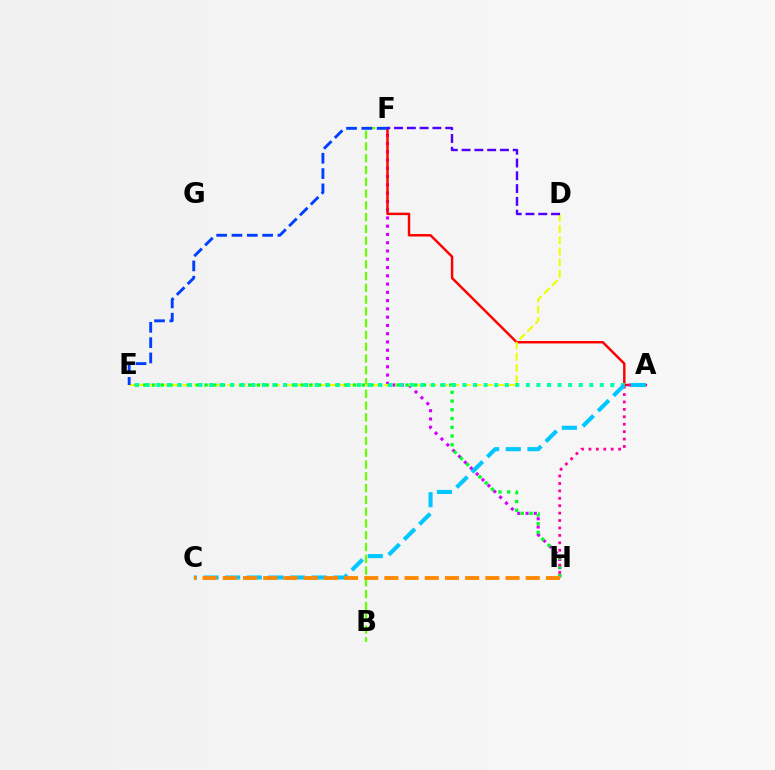{('F', 'H'): [{'color': '#d600ff', 'line_style': 'dotted', 'thickness': 2.25}], ('B', 'F'): [{'color': '#66ff00', 'line_style': 'dashed', 'thickness': 1.6}], ('A', 'F'): [{'color': '#ff0000', 'line_style': 'solid', 'thickness': 1.76}], ('D', 'E'): [{'color': '#eeff00', 'line_style': 'dashed', 'thickness': 1.52}], ('E', 'F'): [{'color': '#003fff', 'line_style': 'dashed', 'thickness': 2.08}], ('E', 'H'): [{'color': '#00ff27', 'line_style': 'dotted', 'thickness': 2.37}], ('A', 'E'): [{'color': '#00ffaf', 'line_style': 'dotted', 'thickness': 2.87}], ('A', 'H'): [{'color': '#ff00a0', 'line_style': 'dotted', 'thickness': 2.02}], ('D', 'F'): [{'color': '#4f00ff', 'line_style': 'dashed', 'thickness': 1.74}], ('A', 'C'): [{'color': '#00c7ff', 'line_style': 'dashed', 'thickness': 2.94}], ('C', 'H'): [{'color': '#ff8800', 'line_style': 'dashed', 'thickness': 2.74}]}